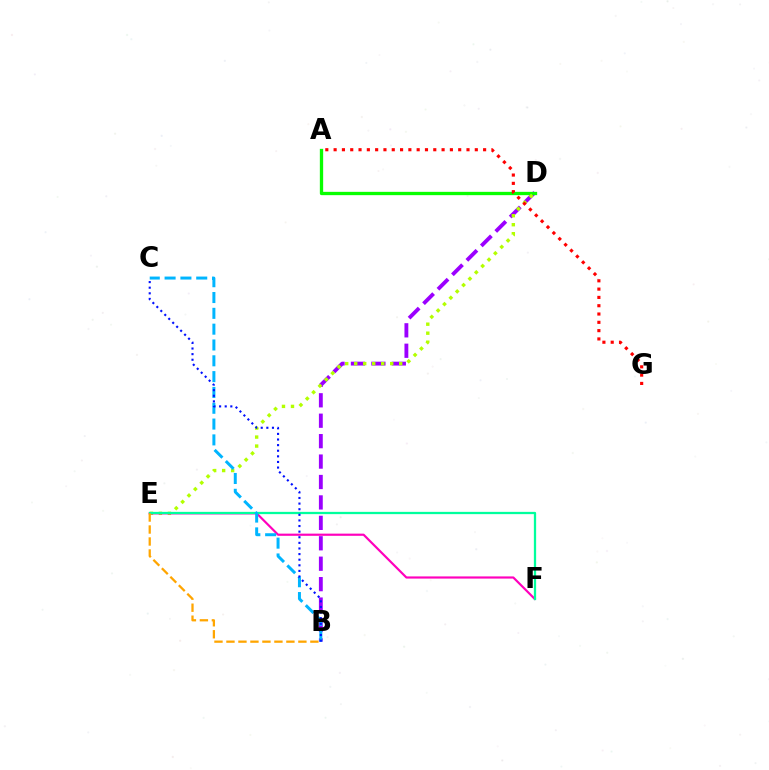{('B', 'D'): [{'color': '#9b00ff', 'line_style': 'dashed', 'thickness': 2.78}], ('A', 'D'): [{'color': '#08ff00', 'line_style': 'solid', 'thickness': 2.39}], ('D', 'E'): [{'color': '#b3ff00', 'line_style': 'dotted', 'thickness': 2.44}], ('E', 'F'): [{'color': '#ff00bd', 'line_style': 'solid', 'thickness': 1.57}, {'color': '#00ff9d', 'line_style': 'solid', 'thickness': 1.64}], ('B', 'C'): [{'color': '#00b5ff', 'line_style': 'dashed', 'thickness': 2.15}, {'color': '#0010ff', 'line_style': 'dotted', 'thickness': 1.52}], ('B', 'E'): [{'color': '#ffa500', 'line_style': 'dashed', 'thickness': 1.63}], ('A', 'G'): [{'color': '#ff0000', 'line_style': 'dotted', 'thickness': 2.26}]}